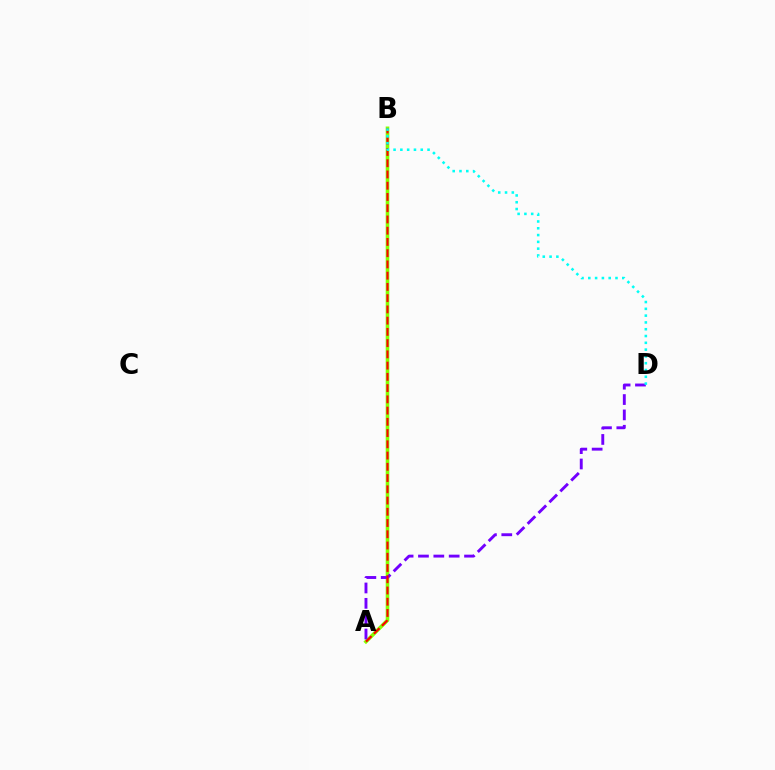{('A', 'B'): [{'color': '#84ff00', 'line_style': 'solid', 'thickness': 2.6}, {'color': '#ff0000', 'line_style': 'dashed', 'thickness': 1.53}], ('A', 'D'): [{'color': '#7200ff', 'line_style': 'dashed', 'thickness': 2.09}], ('B', 'D'): [{'color': '#00fff6', 'line_style': 'dotted', 'thickness': 1.85}]}